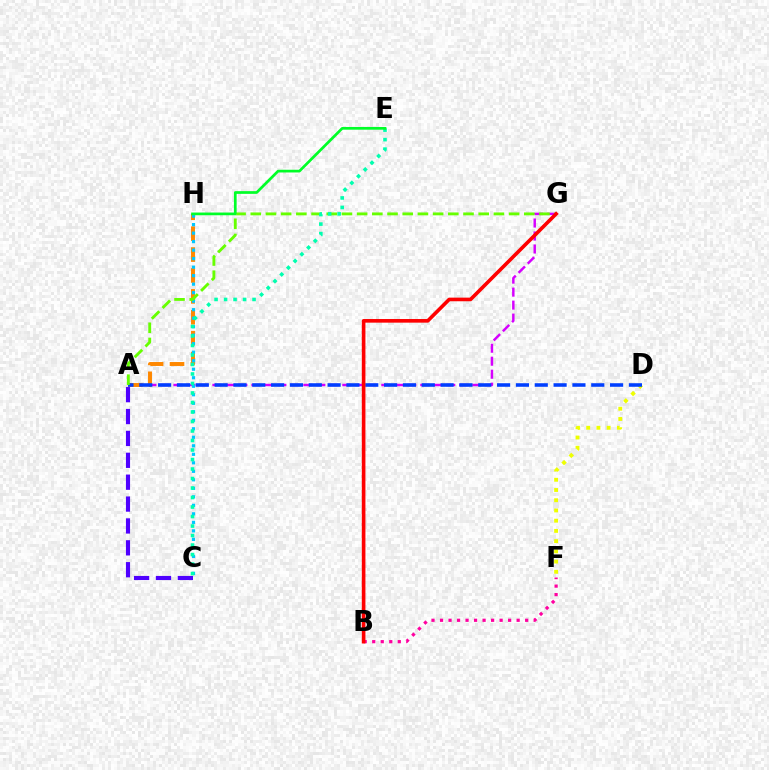{('D', 'F'): [{'color': '#eeff00', 'line_style': 'dotted', 'thickness': 2.78}], ('A', 'G'): [{'color': '#d600ff', 'line_style': 'dashed', 'thickness': 1.77}, {'color': '#66ff00', 'line_style': 'dashed', 'thickness': 2.06}], ('A', 'H'): [{'color': '#ff8800', 'line_style': 'dashed', 'thickness': 2.84}], ('C', 'H'): [{'color': '#00c7ff', 'line_style': 'dotted', 'thickness': 2.31}], ('A', 'C'): [{'color': '#4f00ff', 'line_style': 'dashed', 'thickness': 2.97}], ('A', 'D'): [{'color': '#003fff', 'line_style': 'dashed', 'thickness': 2.56}], ('B', 'F'): [{'color': '#ff00a0', 'line_style': 'dotted', 'thickness': 2.31}], ('C', 'E'): [{'color': '#00ffaf', 'line_style': 'dotted', 'thickness': 2.58}], ('B', 'G'): [{'color': '#ff0000', 'line_style': 'solid', 'thickness': 2.61}], ('E', 'H'): [{'color': '#00ff27', 'line_style': 'solid', 'thickness': 1.95}]}